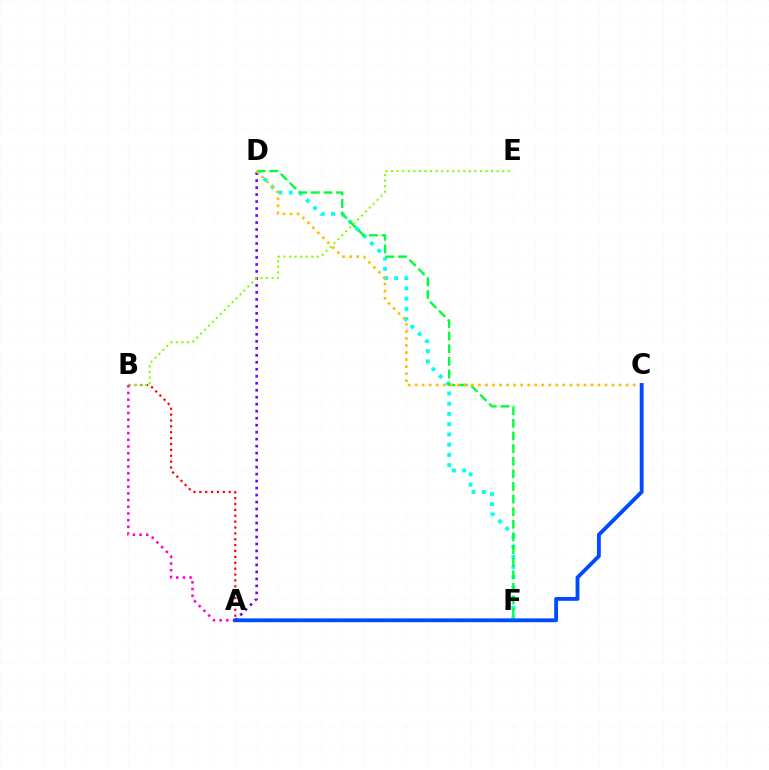{('A', 'B'): [{'color': '#ff0000', 'line_style': 'dotted', 'thickness': 1.6}, {'color': '#ff00cf', 'line_style': 'dotted', 'thickness': 1.82}], ('D', 'F'): [{'color': '#00fff6', 'line_style': 'dotted', 'thickness': 2.78}, {'color': '#00ff39', 'line_style': 'dashed', 'thickness': 1.71}], ('A', 'D'): [{'color': '#7200ff', 'line_style': 'dotted', 'thickness': 1.9}], ('C', 'D'): [{'color': '#ffbd00', 'line_style': 'dotted', 'thickness': 1.91}], ('B', 'E'): [{'color': '#84ff00', 'line_style': 'dotted', 'thickness': 1.51}], ('A', 'C'): [{'color': '#004bff', 'line_style': 'solid', 'thickness': 2.77}]}